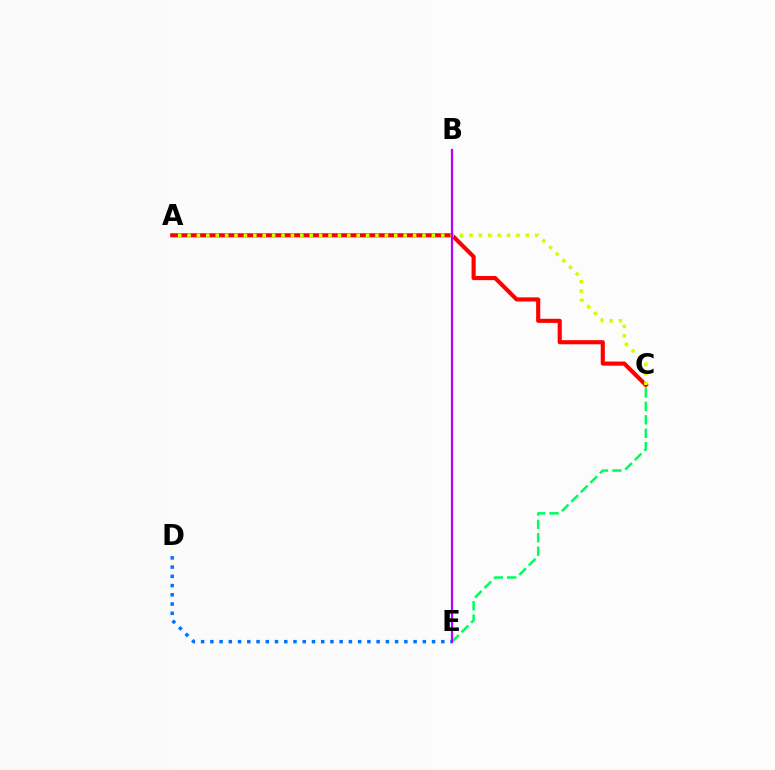{('C', 'E'): [{'color': '#00ff5c', 'line_style': 'dashed', 'thickness': 1.82}], ('A', 'C'): [{'color': '#ff0000', 'line_style': 'solid', 'thickness': 2.96}, {'color': '#d1ff00', 'line_style': 'dotted', 'thickness': 2.55}], ('D', 'E'): [{'color': '#0074ff', 'line_style': 'dotted', 'thickness': 2.51}], ('B', 'E'): [{'color': '#b900ff', 'line_style': 'solid', 'thickness': 1.6}]}